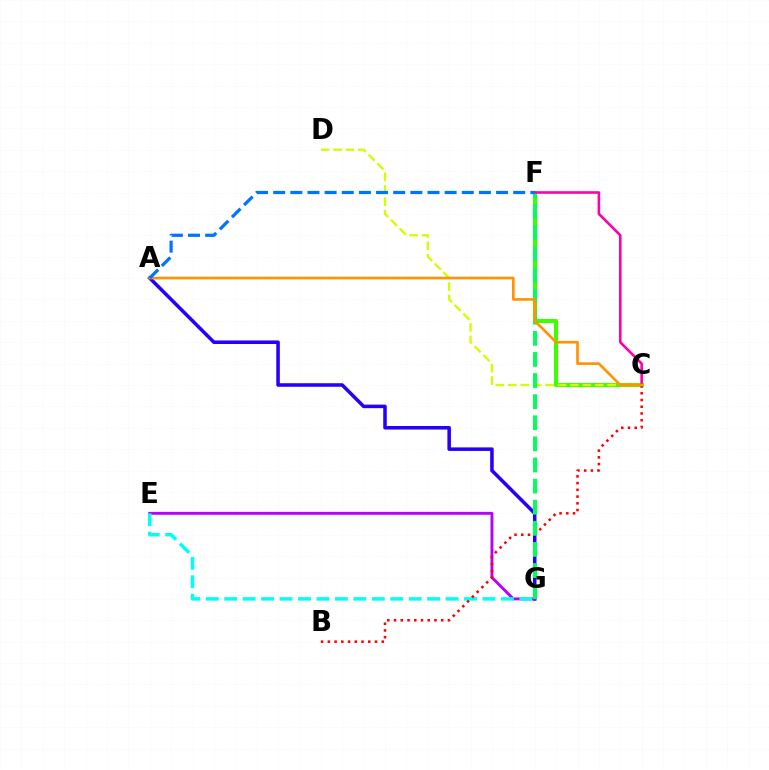{('A', 'G'): [{'color': '#2500ff', 'line_style': 'solid', 'thickness': 2.55}], ('C', 'F'): [{'color': '#3dff00', 'line_style': 'solid', 'thickness': 2.94}, {'color': '#ff00ac', 'line_style': 'solid', 'thickness': 1.88}], ('E', 'G'): [{'color': '#b900ff', 'line_style': 'solid', 'thickness': 2.09}, {'color': '#00fff6', 'line_style': 'dashed', 'thickness': 2.51}], ('C', 'D'): [{'color': '#d1ff00', 'line_style': 'dashed', 'thickness': 1.69}], ('B', 'C'): [{'color': '#ff0000', 'line_style': 'dotted', 'thickness': 1.83}], ('F', 'G'): [{'color': '#00ff5c', 'line_style': 'dashed', 'thickness': 2.87}], ('A', 'C'): [{'color': '#ff9400', 'line_style': 'solid', 'thickness': 1.92}], ('A', 'F'): [{'color': '#0074ff', 'line_style': 'dashed', 'thickness': 2.33}]}